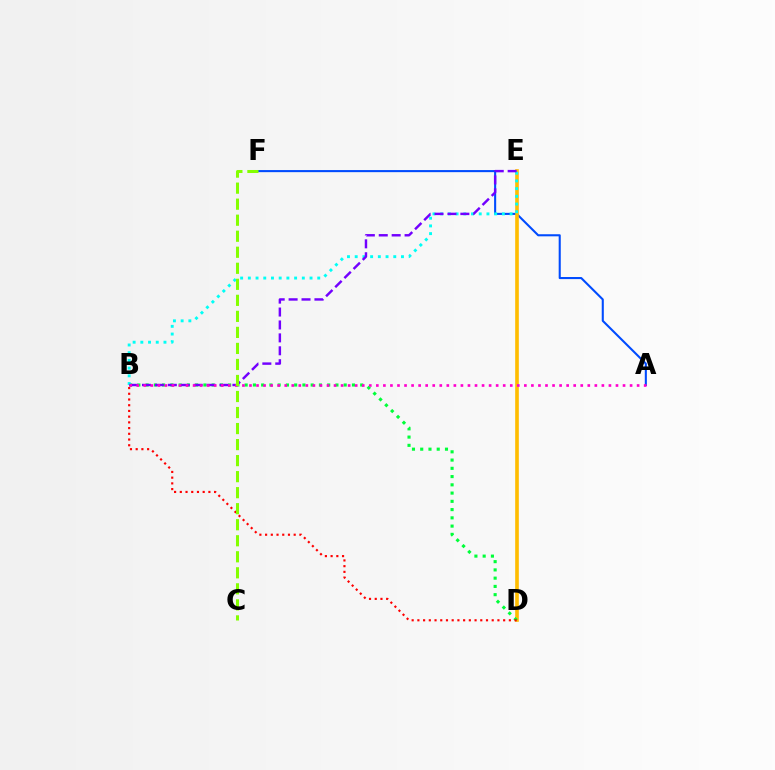{('A', 'F'): [{'color': '#004bff', 'line_style': 'solid', 'thickness': 1.5}], ('D', 'E'): [{'color': '#ffbd00', 'line_style': 'solid', 'thickness': 2.62}], ('B', 'D'): [{'color': '#00ff39', 'line_style': 'dotted', 'thickness': 2.24}, {'color': '#ff0000', 'line_style': 'dotted', 'thickness': 1.55}], ('B', 'E'): [{'color': '#00fff6', 'line_style': 'dotted', 'thickness': 2.1}, {'color': '#7200ff', 'line_style': 'dashed', 'thickness': 1.75}], ('A', 'B'): [{'color': '#ff00cf', 'line_style': 'dotted', 'thickness': 1.91}], ('C', 'F'): [{'color': '#84ff00', 'line_style': 'dashed', 'thickness': 2.18}]}